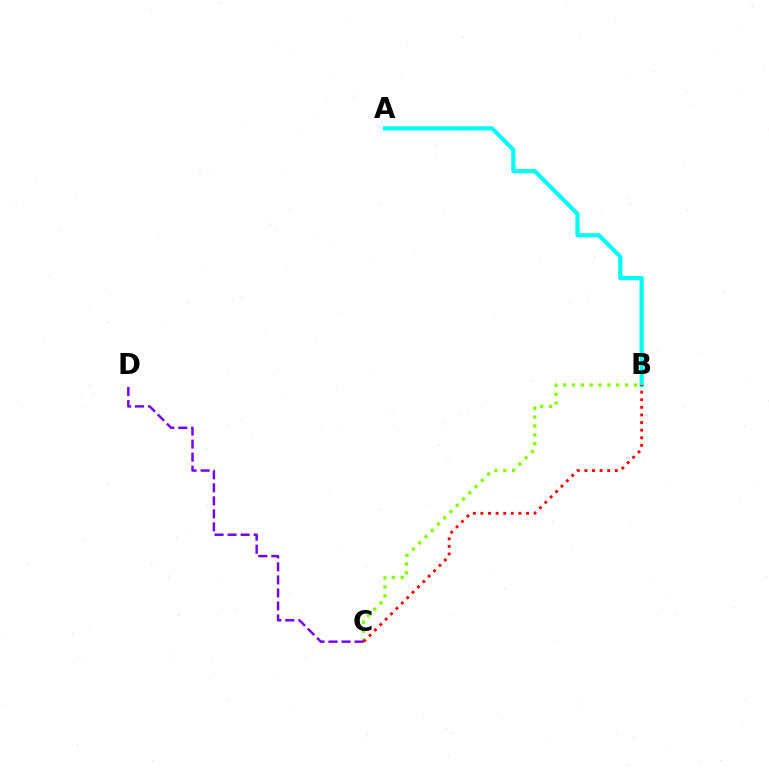{('B', 'C'): [{'color': '#84ff00', 'line_style': 'dotted', 'thickness': 2.41}, {'color': '#ff0000', 'line_style': 'dotted', 'thickness': 2.07}], ('A', 'B'): [{'color': '#00fff6', 'line_style': 'solid', 'thickness': 3.0}], ('C', 'D'): [{'color': '#7200ff', 'line_style': 'dashed', 'thickness': 1.77}]}